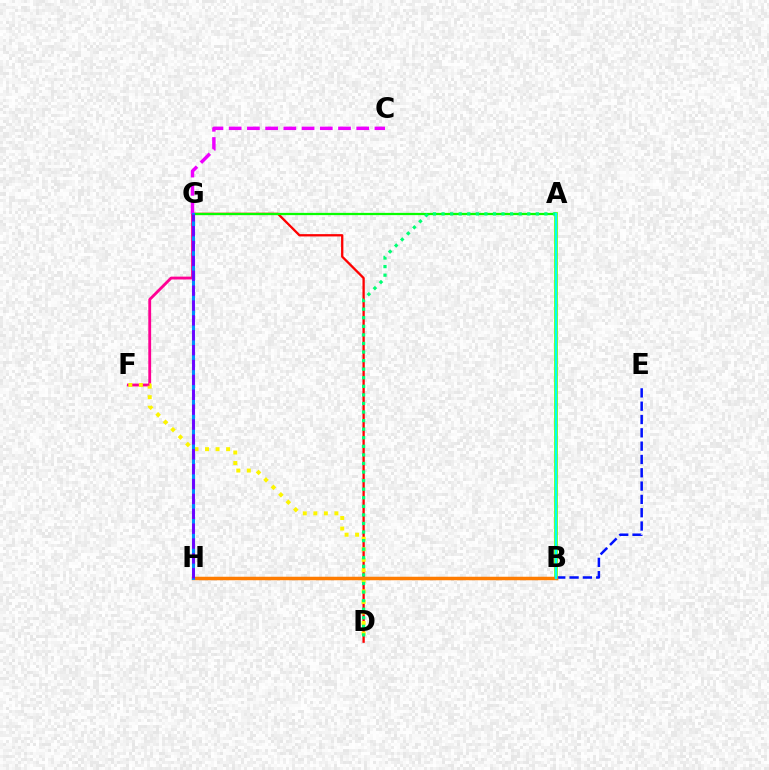{('B', 'E'): [{'color': '#0010ff', 'line_style': 'dashed', 'thickness': 1.81}], ('D', 'G'): [{'color': '#ff0000', 'line_style': 'solid', 'thickness': 1.66}], ('F', 'G'): [{'color': '#ff0094', 'line_style': 'solid', 'thickness': 2.04}], ('A', 'B'): [{'color': '#84ff00', 'line_style': 'solid', 'thickness': 2.73}, {'color': '#00fff6', 'line_style': 'solid', 'thickness': 1.72}], ('D', 'F'): [{'color': '#fcf500', 'line_style': 'dotted', 'thickness': 2.86}], ('A', 'G'): [{'color': '#08ff00', 'line_style': 'solid', 'thickness': 1.63}], ('C', 'G'): [{'color': '#ee00ff', 'line_style': 'dashed', 'thickness': 2.48}], ('B', 'H'): [{'color': '#ff7c00', 'line_style': 'solid', 'thickness': 2.52}], ('A', 'D'): [{'color': '#00ff74', 'line_style': 'dotted', 'thickness': 2.33}], ('G', 'H'): [{'color': '#008cff', 'line_style': 'solid', 'thickness': 2.23}, {'color': '#7200ff', 'line_style': 'dashed', 'thickness': 2.02}]}